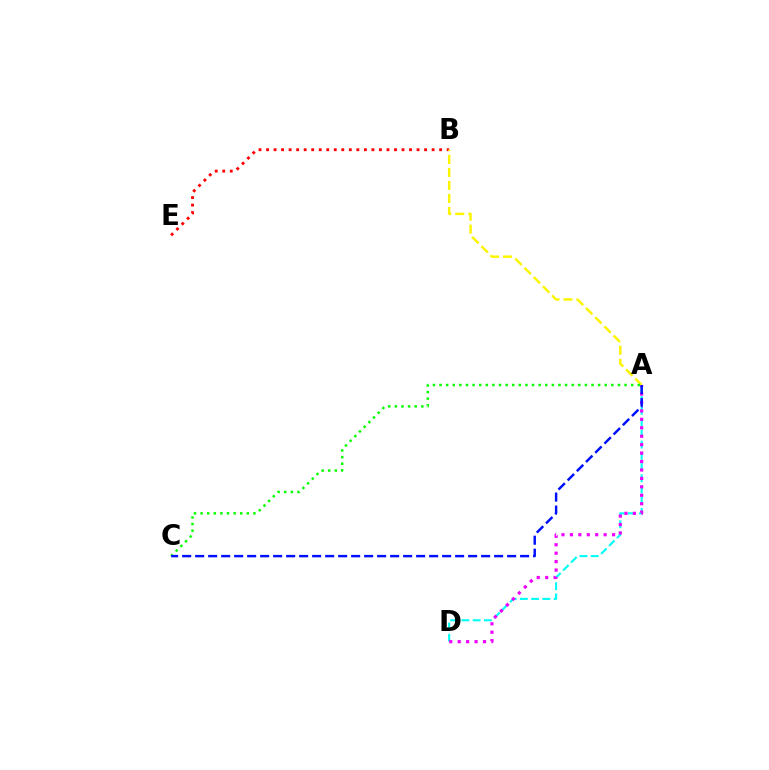{('A', 'D'): [{'color': '#00fff6', 'line_style': 'dashed', 'thickness': 1.53}, {'color': '#ee00ff', 'line_style': 'dotted', 'thickness': 2.29}], ('B', 'E'): [{'color': '#ff0000', 'line_style': 'dotted', 'thickness': 2.04}], ('A', 'B'): [{'color': '#fcf500', 'line_style': 'dashed', 'thickness': 1.77}], ('A', 'C'): [{'color': '#08ff00', 'line_style': 'dotted', 'thickness': 1.8}, {'color': '#0010ff', 'line_style': 'dashed', 'thickness': 1.77}]}